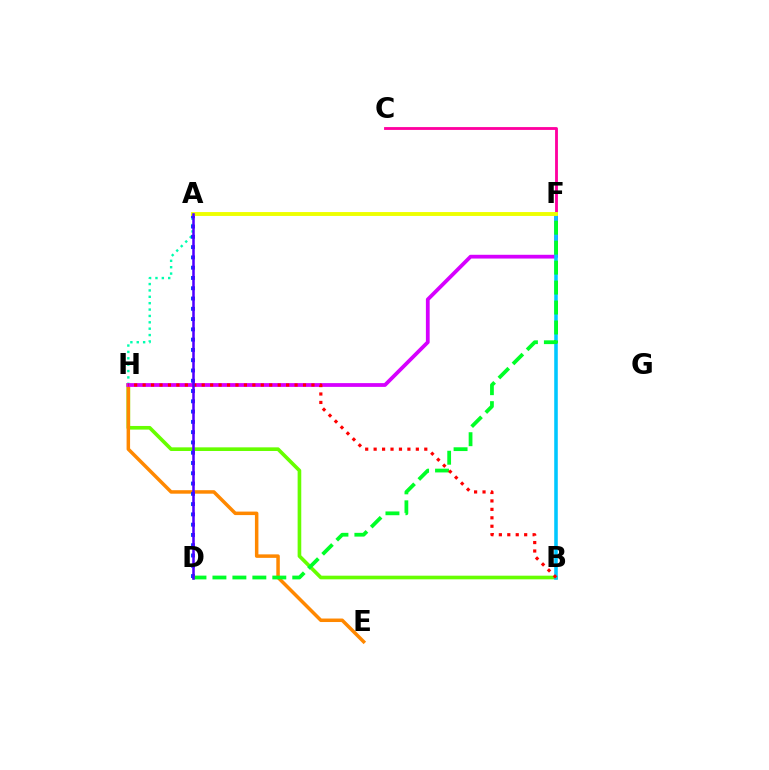{('C', 'F'): [{'color': '#ff00a0', 'line_style': 'solid', 'thickness': 2.04}], ('B', 'H'): [{'color': '#66ff00', 'line_style': 'solid', 'thickness': 2.62}, {'color': '#ff0000', 'line_style': 'dotted', 'thickness': 2.29}], ('E', 'H'): [{'color': '#ff8800', 'line_style': 'solid', 'thickness': 2.52}], ('A', 'H'): [{'color': '#00ffaf', 'line_style': 'dotted', 'thickness': 1.73}], ('F', 'H'): [{'color': '#d600ff', 'line_style': 'solid', 'thickness': 2.71}], ('A', 'D'): [{'color': '#003fff', 'line_style': 'dotted', 'thickness': 2.79}, {'color': '#4f00ff', 'line_style': 'solid', 'thickness': 1.83}], ('B', 'F'): [{'color': '#00c7ff', 'line_style': 'solid', 'thickness': 2.57}], ('D', 'F'): [{'color': '#00ff27', 'line_style': 'dashed', 'thickness': 2.71}], ('A', 'F'): [{'color': '#eeff00', 'line_style': 'solid', 'thickness': 2.8}]}